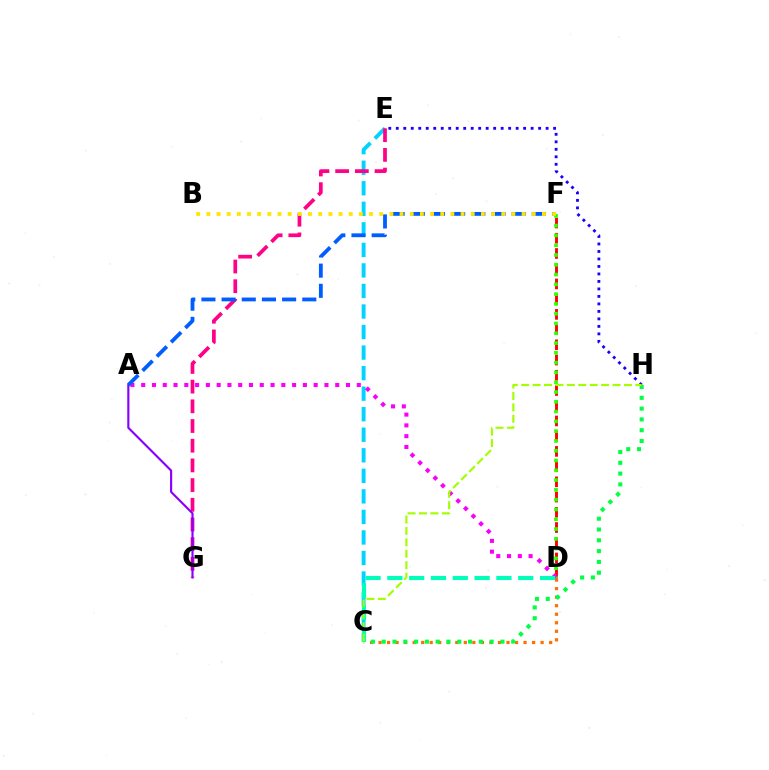{('C', 'E'): [{'color': '#00d3ff', 'line_style': 'dashed', 'thickness': 2.79}], ('E', 'H'): [{'color': '#1900ff', 'line_style': 'dotted', 'thickness': 2.04}], ('C', 'D'): [{'color': '#ff7000', 'line_style': 'dotted', 'thickness': 2.32}, {'color': '#00ffbb', 'line_style': 'dashed', 'thickness': 2.96}], ('D', 'F'): [{'color': '#ff0000', 'line_style': 'dashed', 'thickness': 2.07}, {'color': '#31ff00', 'line_style': 'dotted', 'thickness': 2.66}], ('E', 'G'): [{'color': '#ff0088', 'line_style': 'dashed', 'thickness': 2.67}], ('A', 'D'): [{'color': '#fa00f9', 'line_style': 'dotted', 'thickness': 2.93}], ('A', 'G'): [{'color': '#8a00ff', 'line_style': 'solid', 'thickness': 1.54}], ('C', 'H'): [{'color': '#00ff45', 'line_style': 'dotted', 'thickness': 2.93}, {'color': '#a2ff00', 'line_style': 'dashed', 'thickness': 1.55}], ('A', 'F'): [{'color': '#005dff', 'line_style': 'dashed', 'thickness': 2.74}], ('B', 'F'): [{'color': '#ffe600', 'line_style': 'dotted', 'thickness': 2.76}]}